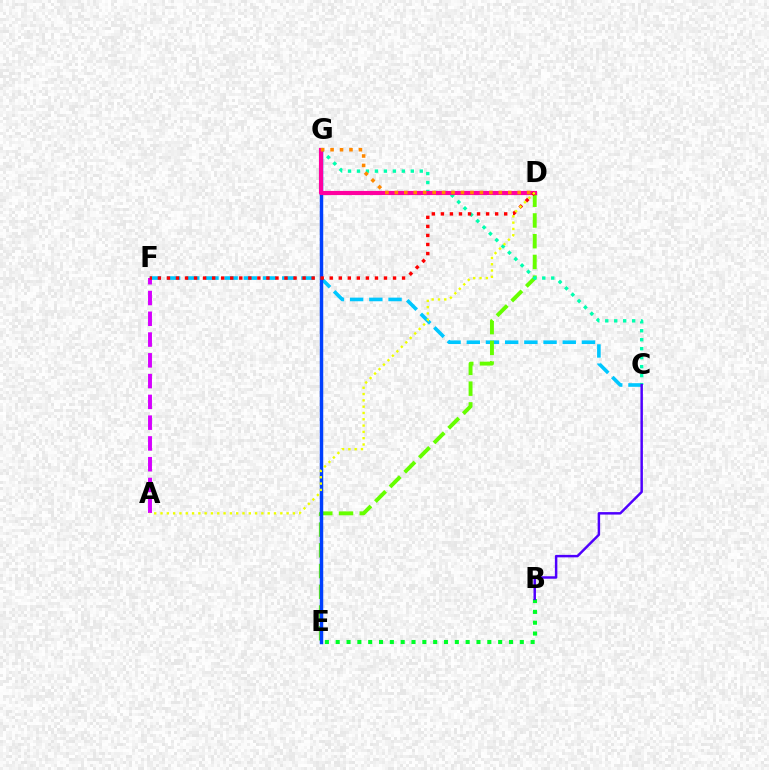{('C', 'F'): [{'color': '#00c7ff', 'line_style': 'dashed', 'thickness': 2.61}], ('D', 'E'): [{'color': '#66ff00', 'line_style': 'dashed', 'thickness': 2.82}], ('A', 'F'): [{'color': '#d600ff', 'line_style': 'dashed', 'thickness': 2.82}], ('C', 'G'): [{'color': '#00ffaf', 'line_style': 'dotted', 'thickness': 2.44}], ('E', 'G'): [{'color': '#003fff', 'line_style': 'solid', 'thickness': 2.49}], ('D', 'G'): [{'color': '#ff00a0', 'line_style': 'solid', 'thickness': 2.99}, {'color': '#ff8800', 'line_style': 'dotted', 'thickness': 2.57}], ('B', 'E'): [{'color': '#00ff27', 'line_style': 'dotted', 'thickness': 2.94}], ('D', 'F'): [{'color': '#ff0000', 'line_style': 'dotted', 'thickness': 2.46}], ('B', 'C'): [{'color': '#4f00ff', 'line_style': 'solid', 'thickness': 1.78}], ('A', 'D'): [{'color': '#eeff00', 'line_style': 'dotted', 'thickness': 1.71}]}